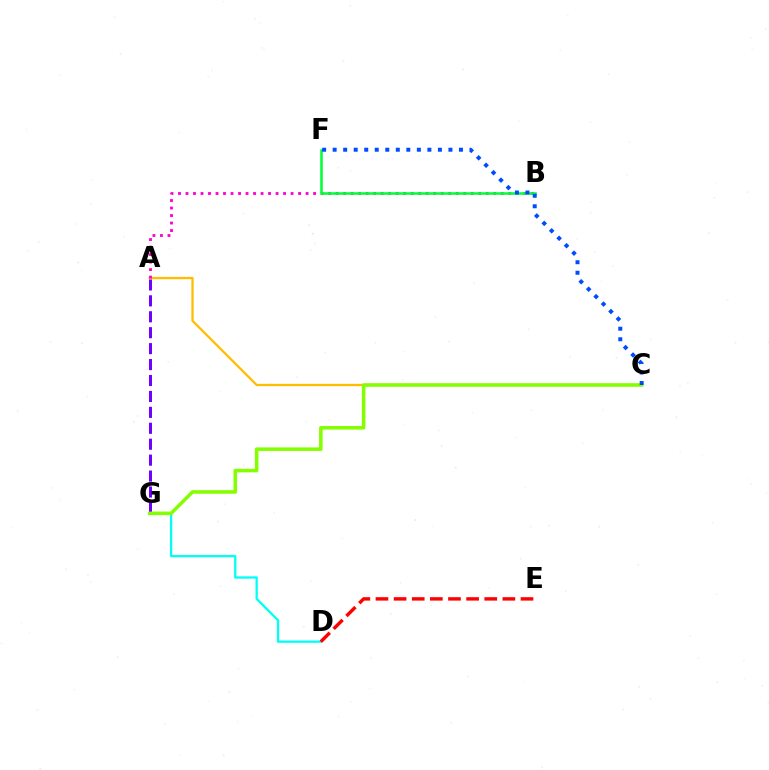{('A', 'G'): [{'color': '#7200ff', 'line_style': 'dashed', 'thickness': 2.16}], ('D', 'G'): [{'color': '#00fff6', 'line_style': 'solid', 'thickness': 1.65}], ('D', 'E'): [{'color': '#ff0000', 'line_style': 'dashed', 'thickness': 2.46}], ('A', 'C'): [{'color': '#ffbd00', 'line_style': 'solid', 'thickness': 1.65}], ('C', 'G'): [{'color': '#84ff00', 'line_style': 'solid', 'thickness': 2.55}], ('A', 'B'): [{'color': '#ff00cf', 'line_style': 'dotted', 'thickness': 2.04}], ('B', 'F'): [{'color': '#00ff39', 'line_style': 'solid', 'thickness': 1.83}], ('C', 'F'): [{'color': '#004bff', 'line_style': 'dotted', 'thickness': 2.86}]}